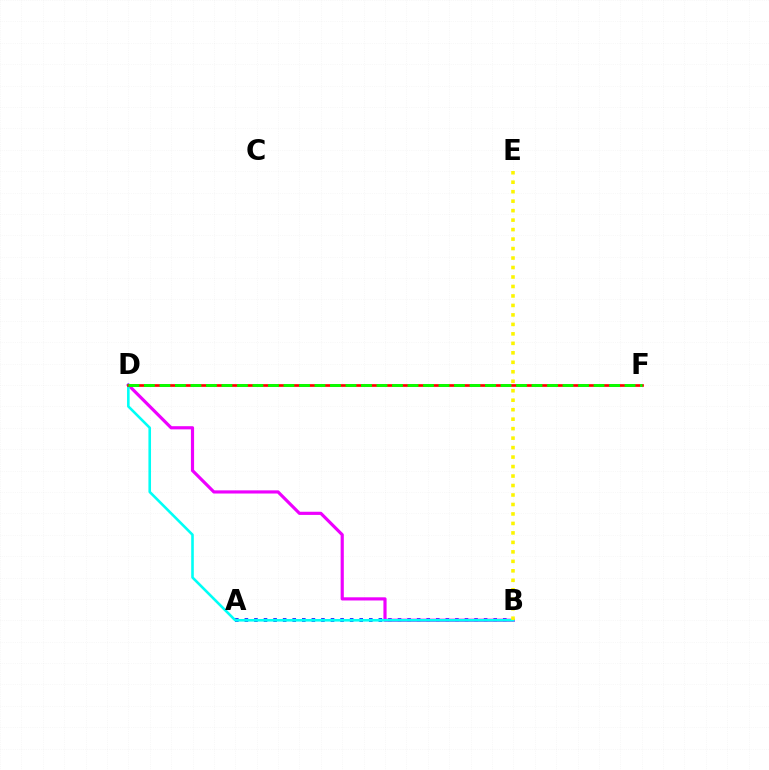{('A', 'B'): [{'color': '#0010ff', 'line_style': 'dotted', 'thickness': 2.6}], ('B', 'D'): [{'color': '#ee00ff', 'line_style': 'solid', 'thickness': 2.28}, {'color': '#00fff6', 'line_style': 'solid', 'thickness': 1.87}], ('B', 'E'): [{'color': '#fcf500', 'line_style': 'dotted', 'thickness': 2.58}], ('D', 'F'): [{'color': '#ff0000', 'line_style': 'solid', 'thickness': 1.93}, {'color': '#08ff00', 'line_style': 'dashed', 'thickness': 2.11}]}